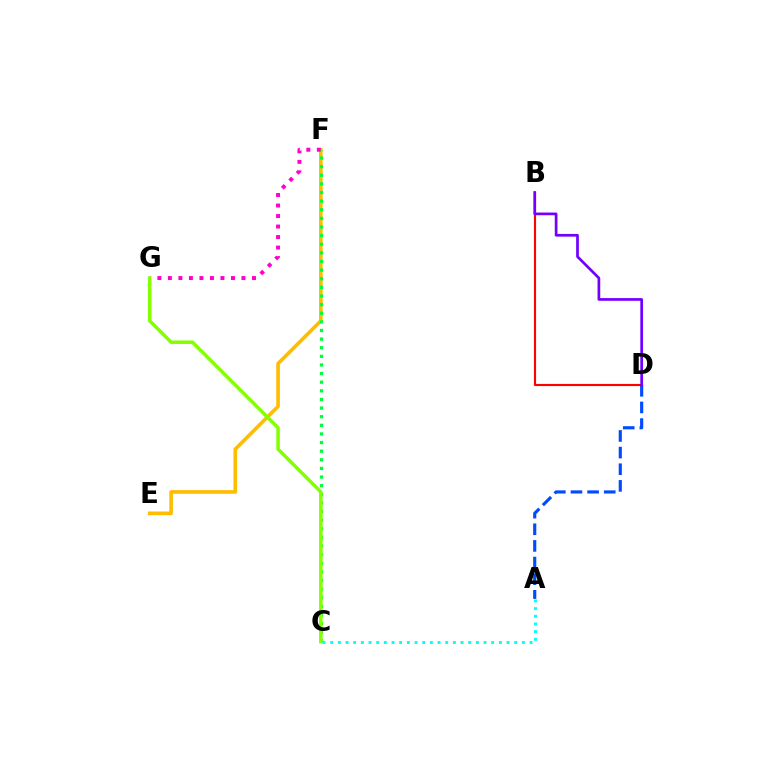{('E', 'F'): [{'color': '#ffbd00', 'line_style': 'solid', 'thickness': 2.62}], ('F', 'G'): [{'color': '#ff00cf', 'line_style': 'dotted', 'thickness': 2.86}], ('C', 'F'): [{'color': '#00ff39', 'line_style': 'dotted', 'thickness': 2.34}], ('C', 'G'): [{'color': '#84ff00', 'line_style': 'solid', 'thickness': 2.51}], ('A', 'D'): [{'color': '#004bff', 'line_style': 'dashed', 'thickness': 2.26}], ('A', 'C'): [{'color': '#00fff6', 'line_style': 'dotted', 'thickness': 2.08}], ('B', 'D'): [{'color': '#ff0000', 'line_style': 'solid', 'thickness': 1.54}, {'color': '#7200ff', 'line_style': 'solid', 'thickness': 1.95}]}